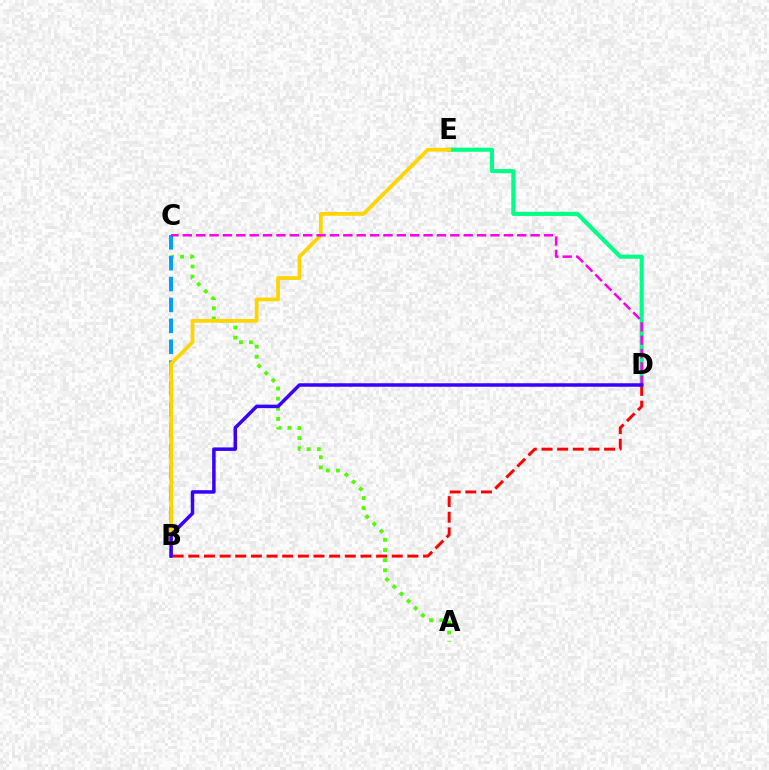{('A', 'C'): [{'color': '#4fff00', 'line_style': 'dotted', 'thickness': 2.75}], ('B', 'C'): [{'color': '#009eff', 'line_style': 'dashed', 'thickness': 2.84}], ('D', 'E'): [{'color': '#00ff86', 'line_style': 'solid', 'thickness': 2.94}], ('B', 'E'): [{'color': '#ffd500', 'line_style': 'solid', 'thickness': 2.7}], ('C', 'D'): [{'color': '#ff00ed', 'line_style': 'dashed', 'thickness': 1.82}], ('B', 'D'): [{'color': '#ff0000', 'line_style': 'dashed', 'thickness': 2.13}, {'color': '#3700ff', 'line_style': 'solid', 'thickness': 2.51}]}